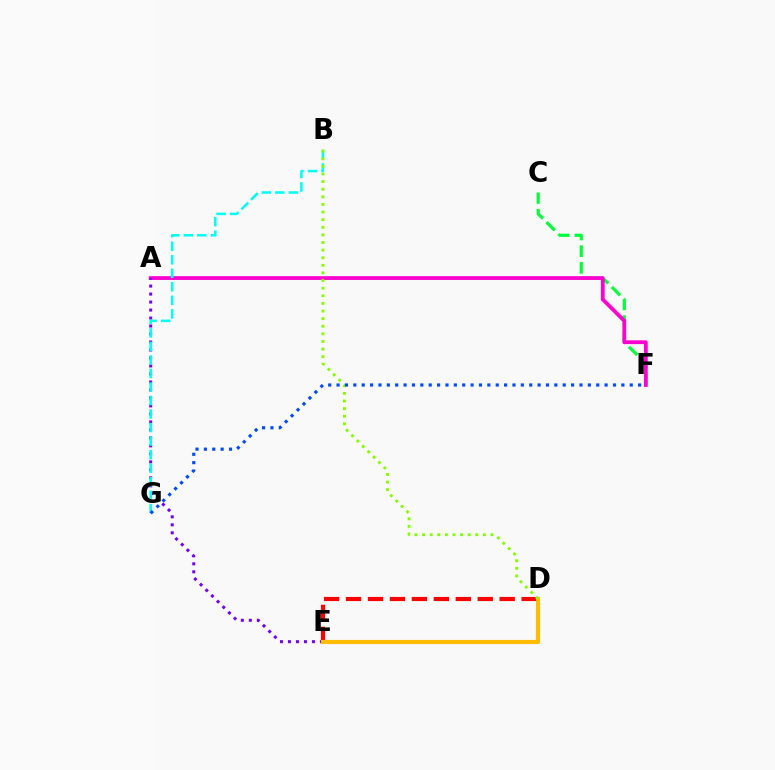{('C', 'F'): [{'color': '#00ff39', 'line_style': 'dashed', 'thickness': 2.27}], ('A', 'F'): [{'color': '#ff00cf', 'line_style': 'solid', 'thickness': 2.73}], ('D', 'E'): [{'color': '#ff0000', 'line_style': 'dashed', 'thickness': 2.98}, {'color': '#ffbd00', 'line_style': 'solid', 'thickness': 2.99}], ('A', 'E'): [{'color': '#7200ff', 'line_style': 'dotted', 'thickness': 2.17}], ('B', 'G'): [{'color': '#00fff6', 'line_style': 'dashed', 'thickness': 1.84}], ('B', 'D'): [{'color': '#84ff00', 'line_style': 'dotted', 'thickness': 2.07}], ('F', 'G'): [{'color': '#004bff', 'line_style': 'dotted', 'thickness': 2.28}]}